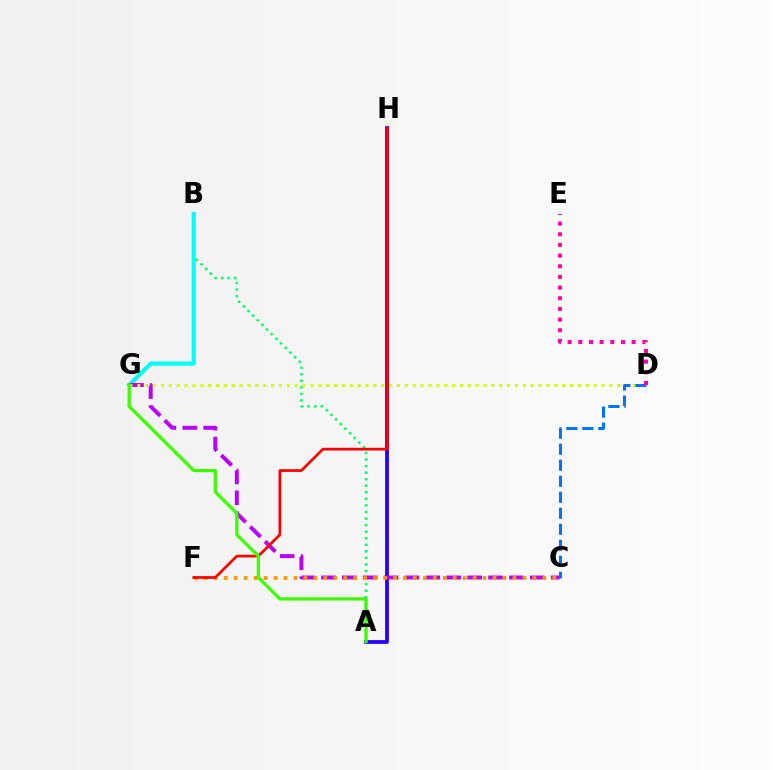{('A', 'B'): [{'color': '#00ff5c', 'line_style': 'dotted', 'thickness': 1.78}], ('B', 'G'): [{'color': '#00fff6', 'line_style': 'solid', 'thickness': 2.99}], ('A', 'H'): [{'color': '#2500ff', 'line_style': 'solid', 'thickness': 2.71}], ('C', 'G'): [{'color': '#b900ff', 'line_style': 'dashed', 'thickness': 2.84}], ('D', 'G'): [{'color': '#d1ff00', 'line_style': 'dotted', 'thickness': 2.14}], ('C', 'D'): [{'color': '#0074ff', 'line_style': 'dashed', 'thickness': 2.18}], ('C', 'F'): [{'color': '#ff9400', 'line_style': 'dotted', 'thickness': 2.71}], ('F', 'H'): [{'color': '#ff0000', 'line_style': 'solid', 'thickness': 1.96}], ('A', 'G'): [{'color': '#3dff00', 'line_style': 'solid', 'thickness': 2.36}], ('D', 'E'): [{'color': '#ff00ac', 'line_style': 'dotted', 'thickness': 2.9}]}